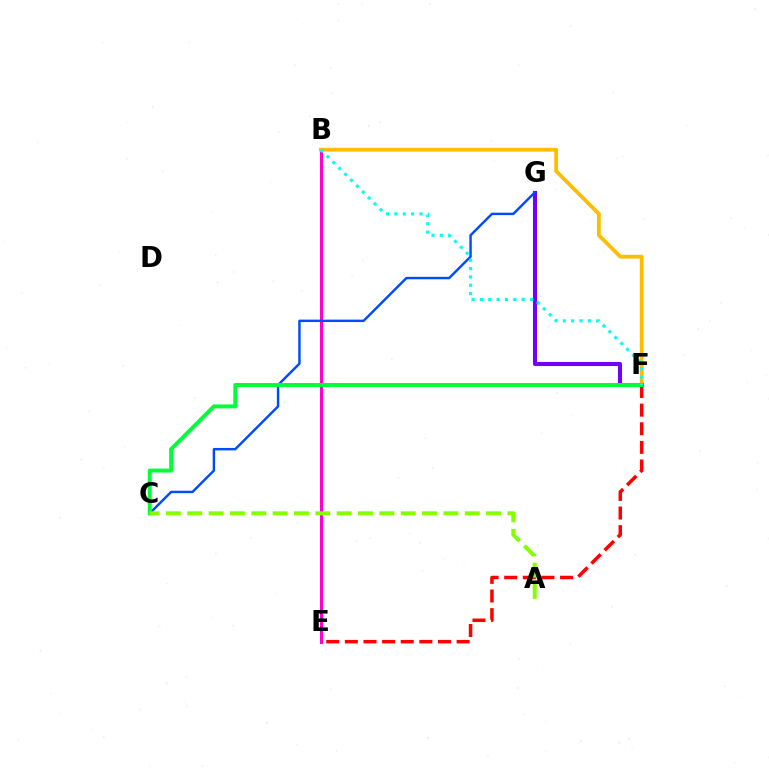{('E', 'F'): [{'color': '#ff0000', 'line_style': 'dashed', 'thickness': 2.53}], ('B', 'E'): [{'color': '#ff00cf', 'line_style': 'solid', 'thickness': 2.17}], ('B', 'F'): [{'color': '#ffbd00', 'line_style': 'solid', 'thickness': 2.71}, {'color': '#00fff6', 'line_style': 'dotted', 'thickness': 2.27}], ('F', 'G'): [{'color': '#7200ff', 'line_style': 'solid', 'thickness': 2.93}], ('C', 'G'): [{'color': '#004bff', 'line_style': 'solid', 'thickness': 1.75}], ('C', 'F'): [{'color': '#00ff39', 'line_style': 'solid', 'thickness': 2.84}], ('A', 'C'): [{'color': '#84ff00', 'line_style': 'dashed', 'thickness': 2.9}]}